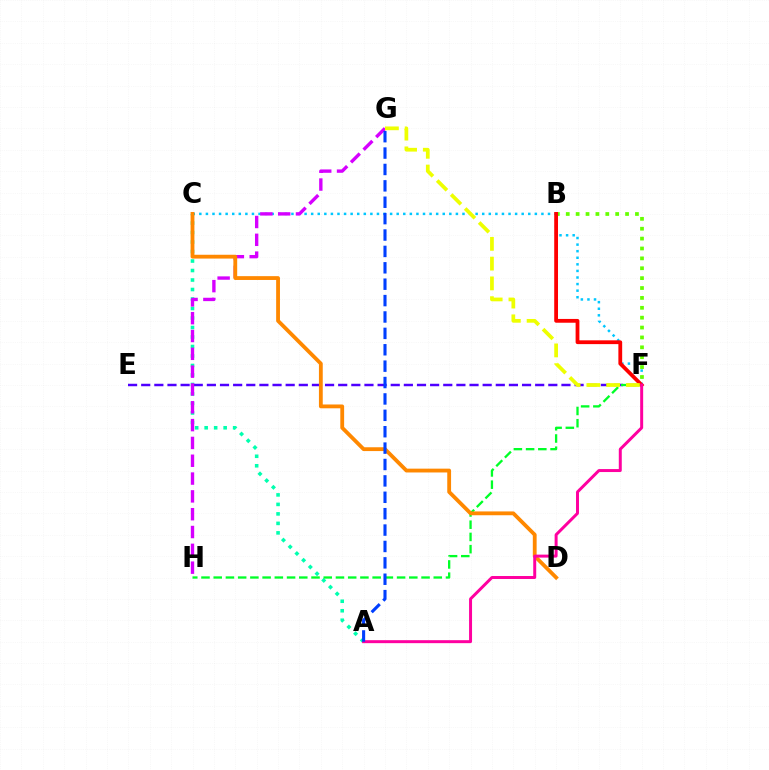{('C', 'F'): [{'color': '#00c7ff', 'line_style': 'dotted', 'thickness': 1.79}], ('A', 'C'): [{'color': '#00ffaf', 'line_style': 'dotted', 'thickness': 2.58}], ('E', 'F'): [{'color': '#4f00ff', 'line_style': 'dashed', 'thickness': 1.78}], ('F', 'H'): [{'color': '#00ff27', 'line_style': 'dashed', 'thickness': 1.66}], ('G', 'H'): [{'color': '#d600ff', 'line_style': 'dashed', 'thickness': 2.42}], ('B', 'F'): [{'color': '#66ff00', 'line_style': 'dotted', 'thickness': 2.69}, {'color': '#ff0000', 'line_style': 'solid', 'thickness': 2.73}], ('F', 'G'): [{'color': '#eeff00', 'line_style': 'dashed', 'thickness': 2.69}], ('C', 'D'): [{'color': '#ff8800', 'line_style': 'solid', 'thickness': 2.75}], ('A', 'F'): [{'color': '#ff00a0', 'line_style': 'solid', 'thickness': 2.14}], ('A', 'G'): [{'color': '#003fff', 'line_style': 'dashed', 'thickness': 2.23}]}